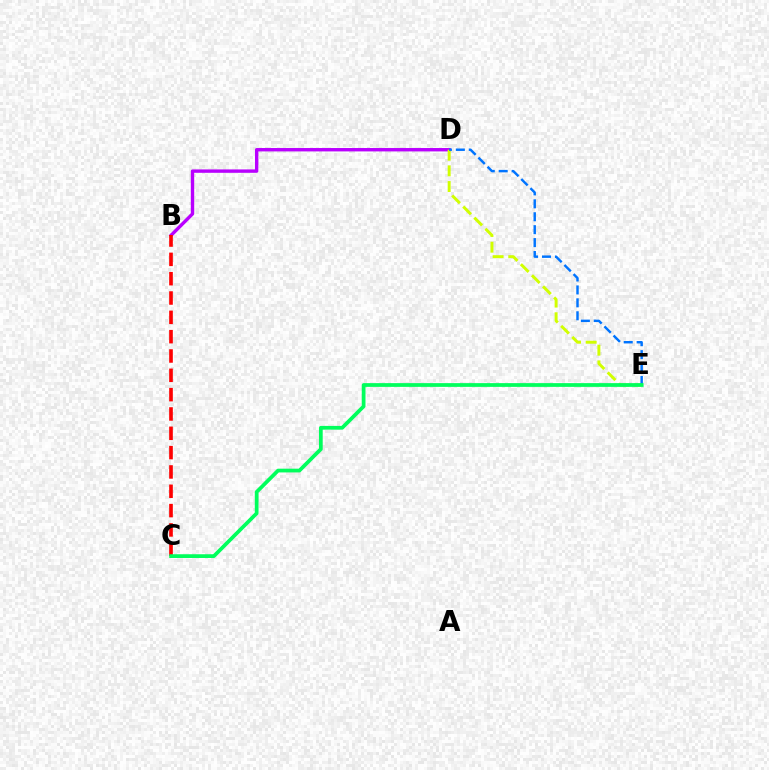{('B', 'D'): [{'color': '#b900ff', 'line_style': 'solid', 'thickness': 2.44}], ('B', 'C'): [{'color': '#ff0000', 'line_style': 'dashed', 'thickness': 2.63}], ('D', 'E'): [{'color': '#d1ff00', 'line_style': 'dashed', 'thickness': 2.13}, {'color': '#0074ff', 'line_style': 'dashed', 'thickness': 1.76}], ('C', 'E'): [{'color': '#00ff5c', 'line_style': 'solid', 'thickness': 2.69}]}